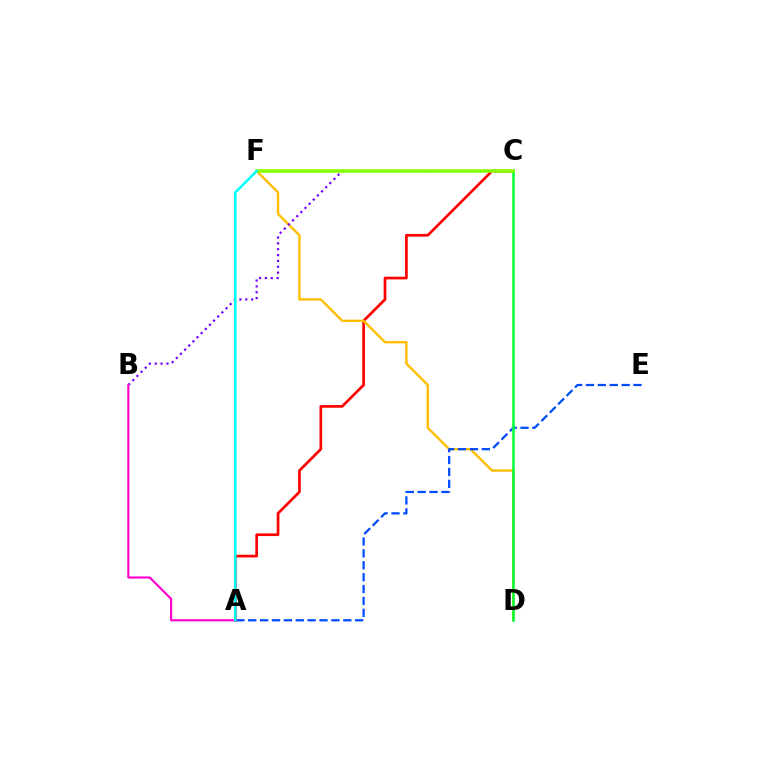{('A', 'C'): [{'color': '#ff0000', 'line_style': 'solid', 'thickness': 1.94}], ('D', 'F'): [{'color': '#ffbd00', 'line_style': 'solid', 'thickness': 1.7}], ('A', 'E'): [{'color': '#004bff', 'line_style': 'dashed', 'thickness': 1.61}], ('C', 'D'): [{'color': '#00ff39', 'line_style': 'solid', 'thickness': 1.83}], ('B', 'C'): [{'color': '#7200ff', 'line_style': 'dotted', 'thickness': 1.59}], ('A', 'B'): [{'color': '#ff00cf', 'line_style': 'solid', 'thickness': 1.54}], ('C', 'F'): [{'color': '#84ff00', 'line_style': 'solid', 'thickness': 2.56}], ('A', 'F'): [{'color': '#00fff6', 'line_style': 'solid', 'thickness': 1.83}]}